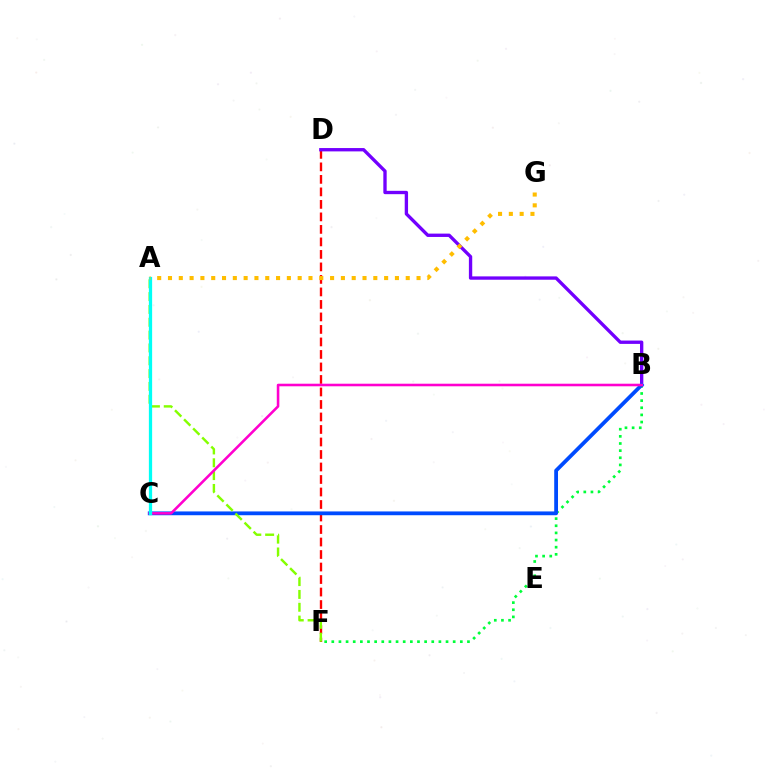{('B', 'F'): [{'color': '#00ff39', 'line_style': 'dotted', 'thickness': 1.94}], ('D', 'F'): [{'color': '#ff0000', 'line_style': 'dashed', 'thickness': 1.7}], ('B', 'D'): [{'color': '#7200ff', 'line_style': 'solid', 'thickness': 2.41}], ('B', 'C'): [{'color': '#004bff', 'line_style': 'solid', 'thickness': 2.73}, {'color': '#ff00cf', 'line_style': 'solid', 'thickness': 1.86}], ('A', 'F'): [{'color': '#84ff00', 'line_style': 'dashed', 'thickness': 1.74}], ('A', 'C'): [{'color': '#00fff6', 'line_style': 'solid', 'thickness': 2.34}], ('A', 'G'): [{'color': '#ffbd00', 'line_style': 'dotted', 'thickness': 2.94}]}